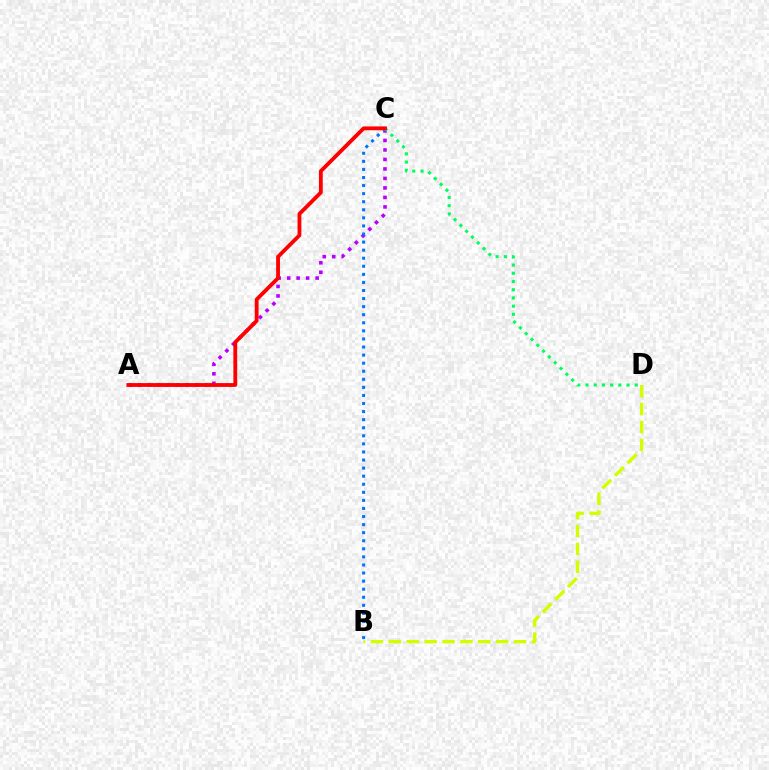{('A', 'C'): [{'color': '#b900ff', 'line_style': 'dotted', 'thickness': 2.58}, {'color': '#ff0000', 'line_style': 'solid', 'thickness': 2.75}], ('B', 'C'): [{'color': '#0074ff', 'line_style': 'dotted', 'thickness': 2.19}], ('C', 'D'): [{'color': '#00ff5c', 'line_style': 'dotted', 'thickness': 2.23}], ('B', 'D'): [{'color': '#d1ff00', 'line_style': 'dashed', 'thickness': 2.43}]}